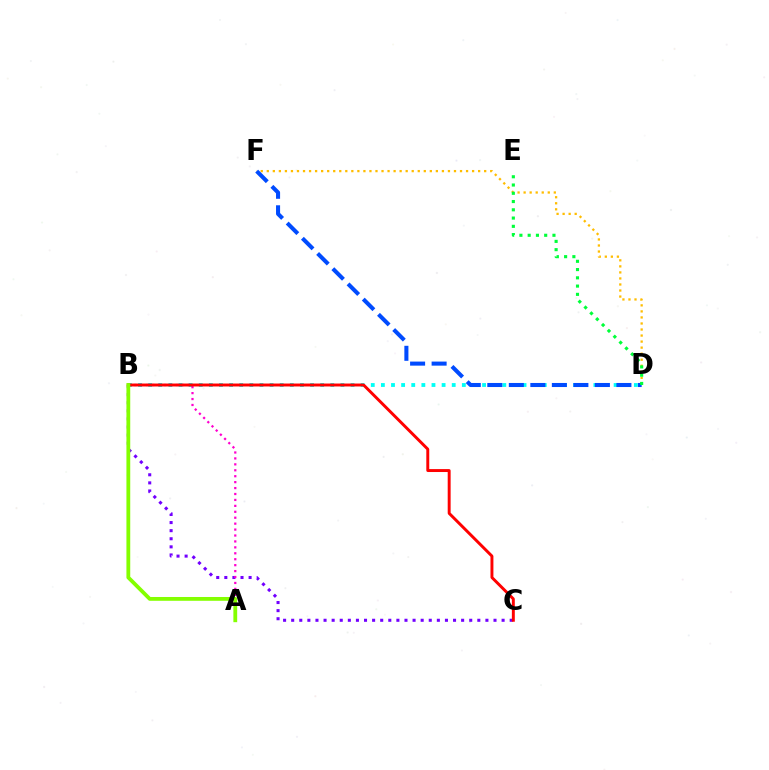{('B', 'C'): [{'color': '#7200ff', 'line_style': 'dotted', 'thickness': 2.2}, {'color': '#ff0000', 'line_style': 'solid', 'thickness': 2.11}], ('B', 'D'): [{'color': '#00fff6', 'line_style': 'dotted', 'thickness': 2.75}], ('A', 'B'): [{'color': '#ff00cf', 'line_style': 'dotted', 'thickness': 1.61}, {'color': '#84ff00', 'line_style': 'solid', 'thickness': 2.74}], ('D', 'F'): [{'color': '#ffbd00', 'line_style': 'dotted', 'thickness': 1.64}, {'color': '#004bff', 'line_style': 'dashed', 'thickness': 2.92}], ('D', 'E'): [{'color': '#00ff39', 'line_style': 'dotted', 'thickness': 2.24}]}